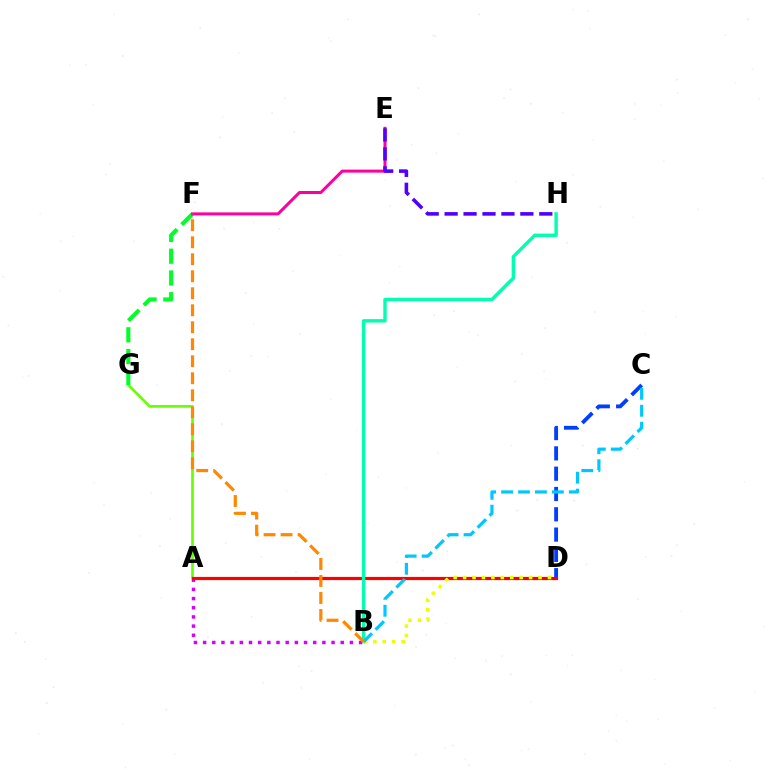{('A', 'G'): [{'color': '#66ff00', 'line_style': 'solid', 'thickness': 1.91}], ('F', 'G'): [{'color': '#00ff27', 'line_style': 'dashed', 'thickness': 2.96}], ('A', 'B'): [{'color': '#d600ff', 'line_style': 'dotted', 'thickness': 2.49}], ('E', 'F'): [{'color': '#ff00a0', 'line_style': 'solid', 'thickness': 2.18}], ('C', 'D'): [{'color': '#003fff', 'line_style': 'dashed', 'thickness': 2.76}], ('A', 'D'): [{'color': '#ff0000', 'line_style': 'solid', 'thickness': 2.29}], ('B', 'H'): [{'color': '#00ffaf', 'line_style': 'solid', 'thickness': 2.44}], ('B', 'D'): [{'color': '#eeff00', 'line_style': 'dotted', 'thickness': 2.56}], ('B', 'C'): [{'color': '#00c7ff', 'line_style': 'dashed', 'thickness': 2.3}], ('E', 'H'): [{'color': '#4f00ff', 'line_style': 'dashed', 'thickness': 2.57}], ('B', 'F'): [{'color': '#ff8800', 'line_style': 'dashed', 'thickness': 2.31}]}